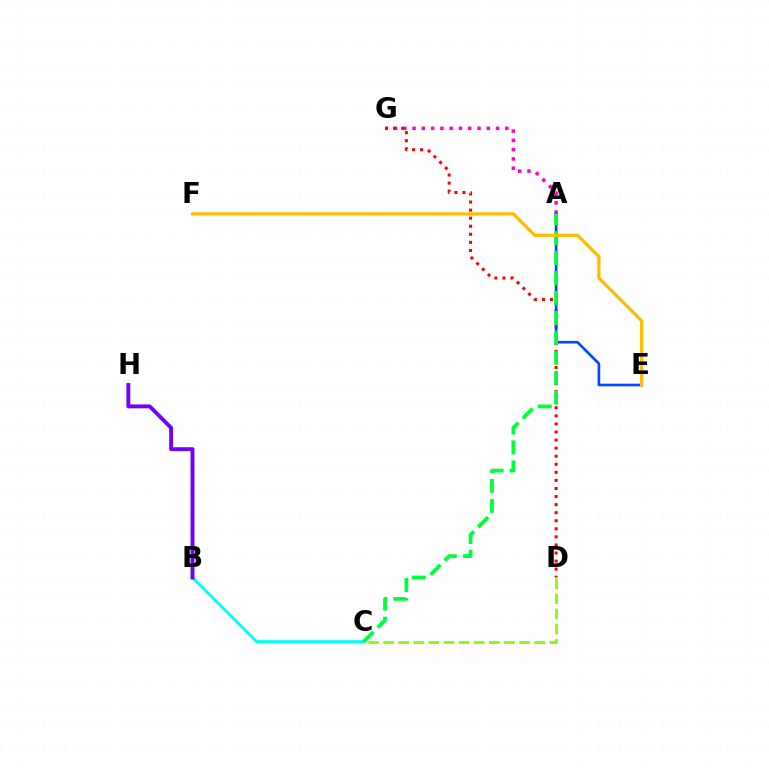{('A', 'G'): [{'color': '#ff00cf', 'line_style': 'dotted', 'thickness': 2.52}], ('B', 'C'): [{'color': '#00fff6', 'line_style': 'solid', 'thickness': 2.14}], ('C', 'D'): [{'color': '#84ff00', 'line_style': 'dashed', 'thickness': 2.05}], ('B', 'H'): [{'color': '#7200ff', 'line_style': 'solid', 'thickness': 2.82}], ('D', 'G'): [{'color': '#ff0000', 'line_style': 'dotted', 'thickness': 2.19}], ('A', 'E'): [{'color': '#004bff', 'line_style': 'solid', 'thickness': 1.93}], ('A', 'C'): [{'color': '#00ff39', 'line_style': 'dashed', 'thickness': 2.71}], ('E', 'F'): [{'color': '#ffbd00', 'line_style': 'solid', 'thickness': 2.32}]}